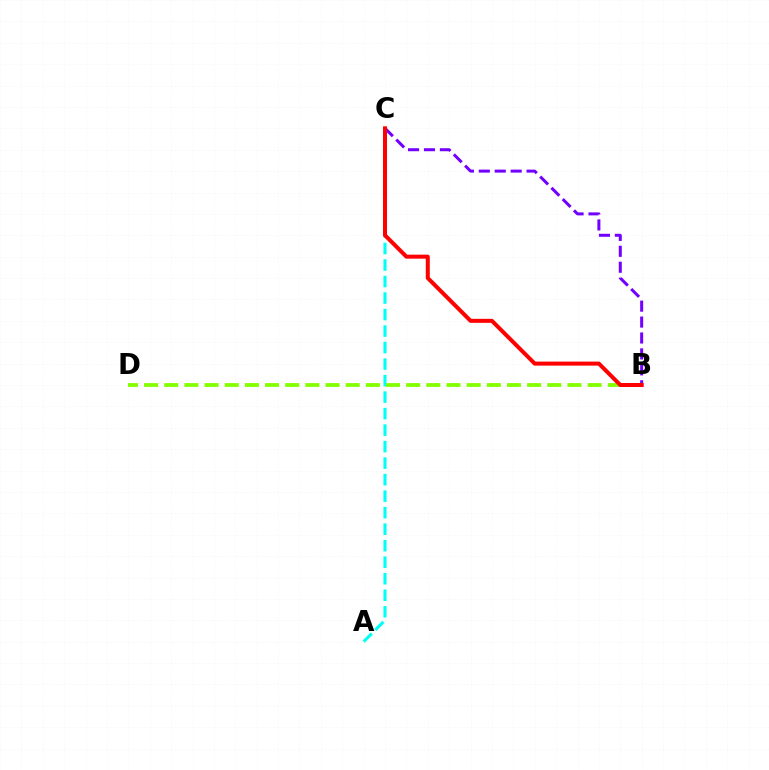{('A', 'C'): [{'color': '#00fff6', 'line_style': 'dashed', 'thickness': 2.24}], ('B', 'C'): [{'color': '#7200ff', 'line_style': 'dashed', 'thickness': 2.16}, {'color': '#ff0000', 'line_style': 'solid', 'thickness': 2.89}], ('B', 'D'): [{'color': '#84ff00', 'line_style': 'dashed', 'thickness': 2.74}]}